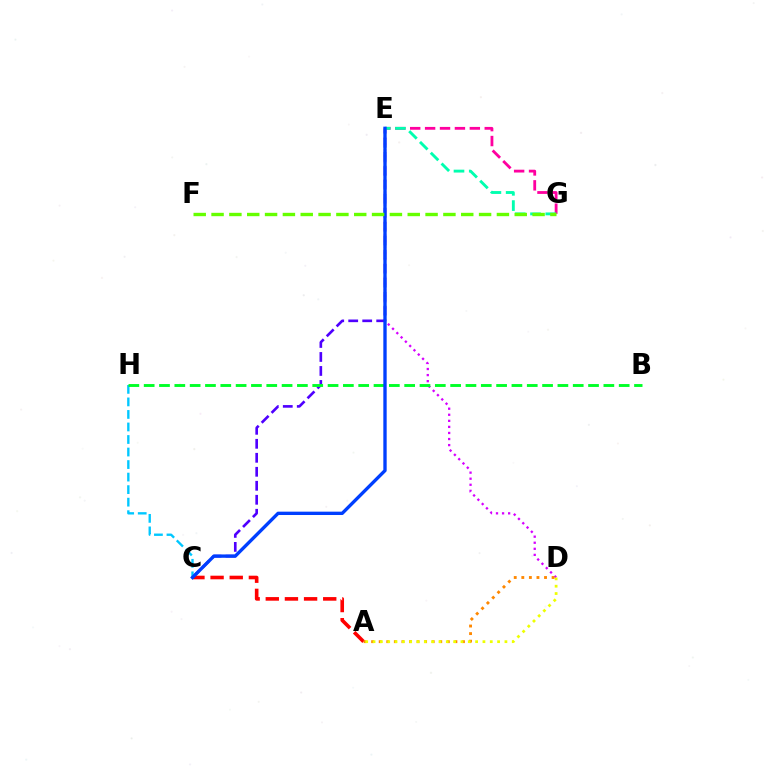{('C', 'E'): [{'color': '#4f00ff', 'line_style': 'dashed', 'thickness': 1.9}, {'color': '#003fff', 'line_style': 'solid', 'thickness': 2.41}], ('D', 'E'): [{'color': '#d600ff', 'line_style': 'dotted', 'thickness': 1.65}], ('A', 'C'): [{'color': '#ff0000', 'line_style': 'dashed', 'thickness': 2.6}], ('C', 'H'): [{'color': '#00c7ff', 'line_style': 'dashed', 'thickness': 1.7}], ('A', 'D'): [{'color': '#ff8800', 'line_style': 'dotted', 'thickness': 2.06}, {'color': '#eeff00', 'line_style': 'dotted', 'thickness': 1.99}], ('B', 'H'): [{'color': '#00ff27', 'line_style': 'dashed', 'thickness': 2.08}], ('E', 'G'): [{'color': '#ff00a0', 'line_style': 'dashed', 'thickness': 2.03}, {'color': '#00ffaf', 'line_style': 'dashed', 'thickness': 2.07}], ('F', 'G'): [{'color': '#66ff00', 'line_style': 'dashed', 'thickness': 2.42}]}